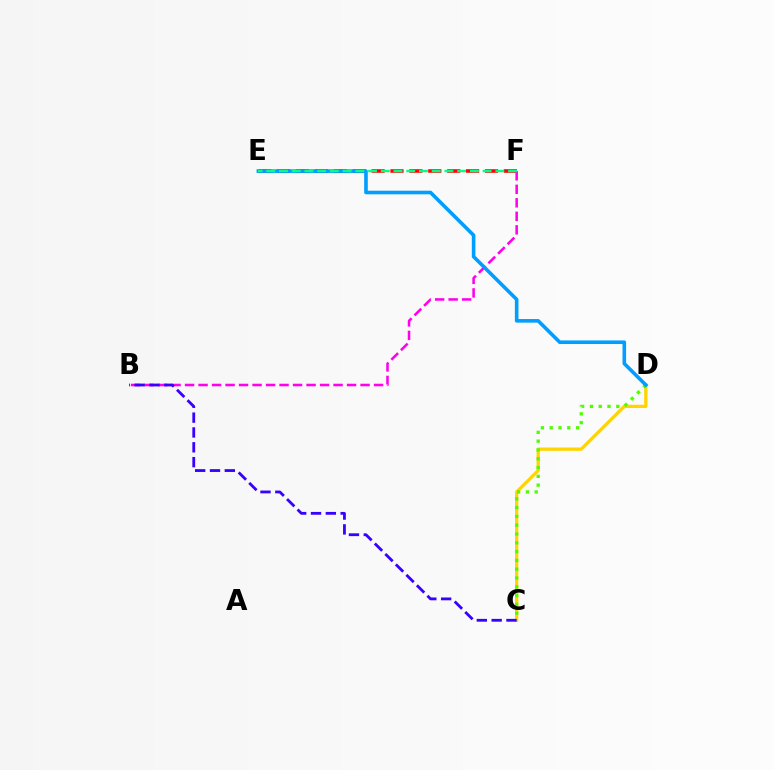{('E', 'F'): [{'color': '#ff0000', 'line_style': 'dashed', 'thickness': 2.57}, {'color': '#00ff86', 'line_style': 'dashed', 'thickness': 1.73}], ('B', 'F'): [{'color': '#ff00ed', 'line_style': 'dashed', 'thickness': 1.83}], ('C', 'D'): [{'color': '#ffd500', 'line_style': 'solid', 'thickness': 2.37}, {'color': '#4fff00', 'line_style': 'dotted', 'thickness': 2.39}], ('D', 'E'): [{'color': '#009eff', 'line_style': 'solid', 'thickness': 2.59}], ('B', 'C'): [{'color': '#3700ff', 'line_style': 'dashed', 'thickness': 2.01}]}